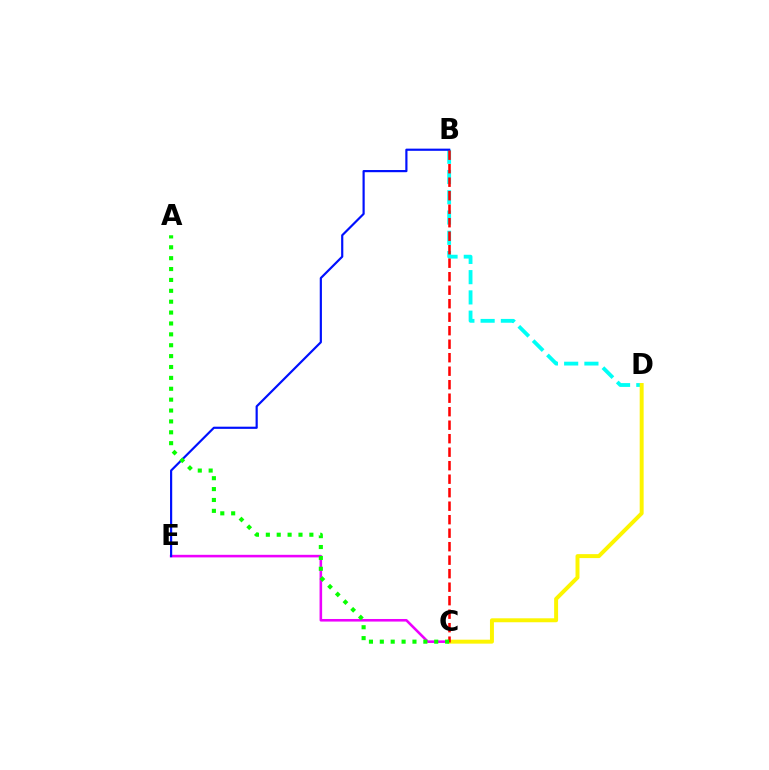{('B', 'D'): [{'color': '#00fff6', 'line_style': 'dashed', 'thickness': 2.75}], ('C', 'E'): [{'color': '#ee00ff', 'line_style': 'solid', 'thickness': 1.86}], ('C', 'D'): [{'color': '#fcf500', 'line_style': 'solid', 'thickness': 2.84}], ('B', 'E'): [{'color': '#0010ff', 'line_style': 'solid', 'thickness': 1.57}], ('B', 'C'): [{'color': '#ff0000', 'line_style': 'dashed', 'thickness': 1.83}], ('A', 'C'): [{'color': '#08ff00', 'line_style': 'dotted', 'thickness': 2.96}]}